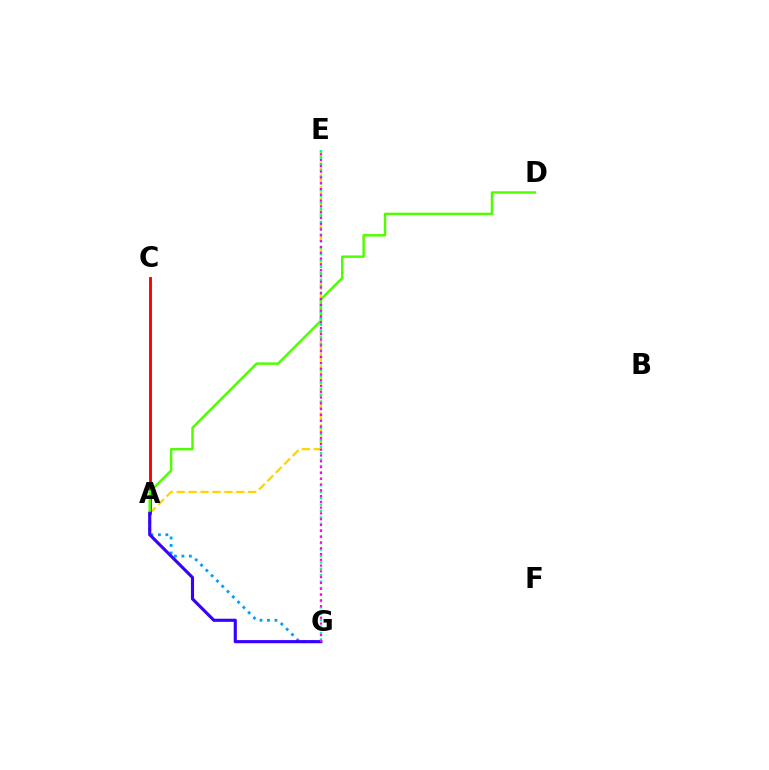{('A', 'E'): [{'color': '#ffd500', 'line_style': 'dashed', 'thickness': 1.62}], ('A', 'C'): [{'color': '#ff0000', 'line_style': 'solid', 'thickness': 2.09}], ('A', 'G'): [{'color': '#009eff', 'line_style': 'dotted', 'thickness': 2.03}, {'color': '#3700ff', 'line_style': 'solid', 'thickness': 2.25}], ('A', 'D'): [{'color': '#4fff00', 'line_style': 'solid', 'thickness': 1.77}], ('E', 'G'): [{'color': '#00ff86', 'line_style': 'dotted', 'thickness': 1.75}, {'color': '#ff00ed', 'line_style': 'dotted', 'thickness': 1.57}]}